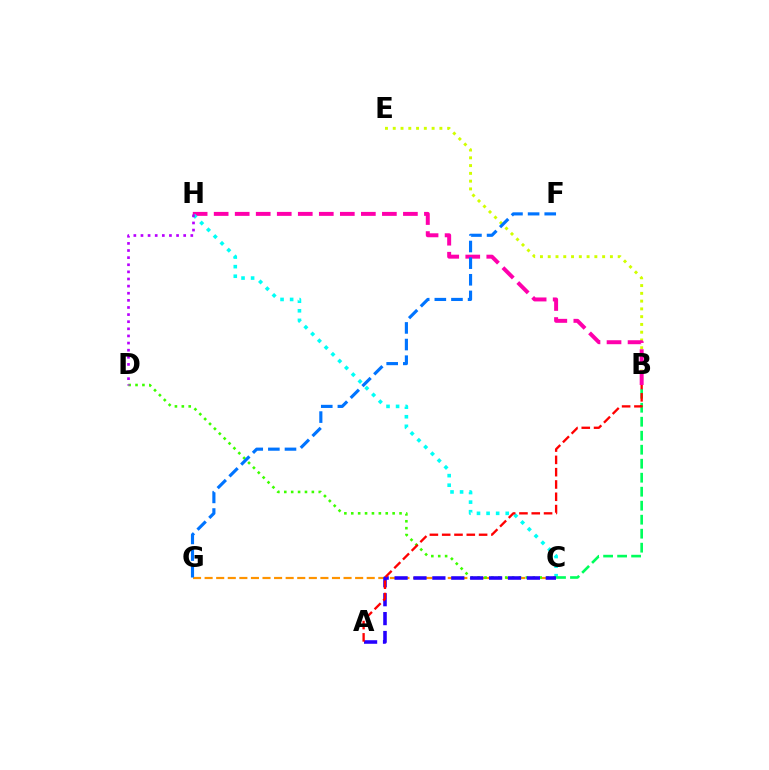{('B', 'E'): [{'color': '#d1ff00', 'line_style': 'dotted', 'thickness': 2.11}], ('C', 'G'): [{'color': '#ff9400', 'line_style': 'dashed', 'thickness': 1.57}], ('B', 'H'): [{'color': '#ff00ac', 'line_style': 'dashed', 'thickness': 2.86}], ('C', 'H'): [{'color': '#00fff6', 'line_style': 'dotted', 'thickness': 2.6}], ('C', 'D'): [{'color': '#3dff00', 'line_style': 'dotted', 'thickness': 1.87}], ('B', 'C'): [{'color': '#00ff5c', 'line_style': 'dashed', 'thickness': 1.9}], ('A', 'C'): [{'color': '#2500ff', 'line_style': 'dashed', 'thickness': 2.57}], ('D', 'H'): [{'color': '#b900ff', 'line_style': 'dotted', 'thickness': 1.93}], ('A', 'B'): [{'color': '#ff0000', 'line_style': 'dashed', 'thickness': 1.67}], ('F', 'G'): [{'color': '#0074ff', 'line_style': 'dashed', 'thickness': 2.26}]}